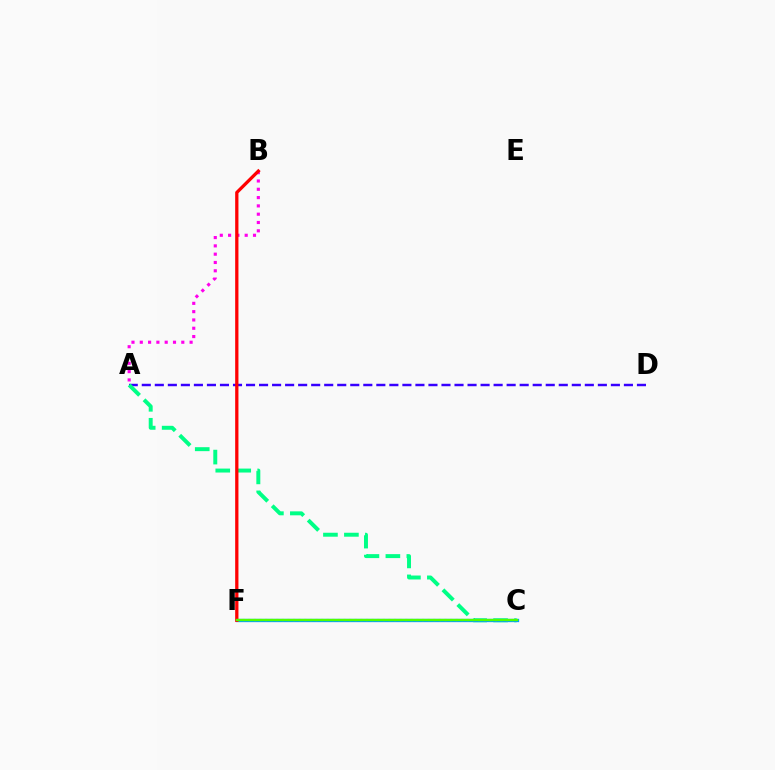{('A', 'D'): [{'color': '#3700ff', 'line_style': 'dashed', 'thickness': 1.77}], ('A', 'B'): [{'color': '#ff00ed', 'line_style': 'dotted', 'thickness': 2.26}], ('A', 'C'): [{'color': '#00ff86', 'line_style': 'dashed', 'thickness': 2.85}], ('C', 'F'): [{'color': '#009eff', 'line_style': 'solid', 'thickness': 2.38}, {'color': '#ffd500', 'line_style': 'dotted', 'thickness': 1.52}, {'color': '#4fff00', 'line_style': 'solid', 'thickness': 1.67}], ('B', 'F'): [{'color': '#ff0000', 'line_style': 'solid', 'thickness': 2.36}]}